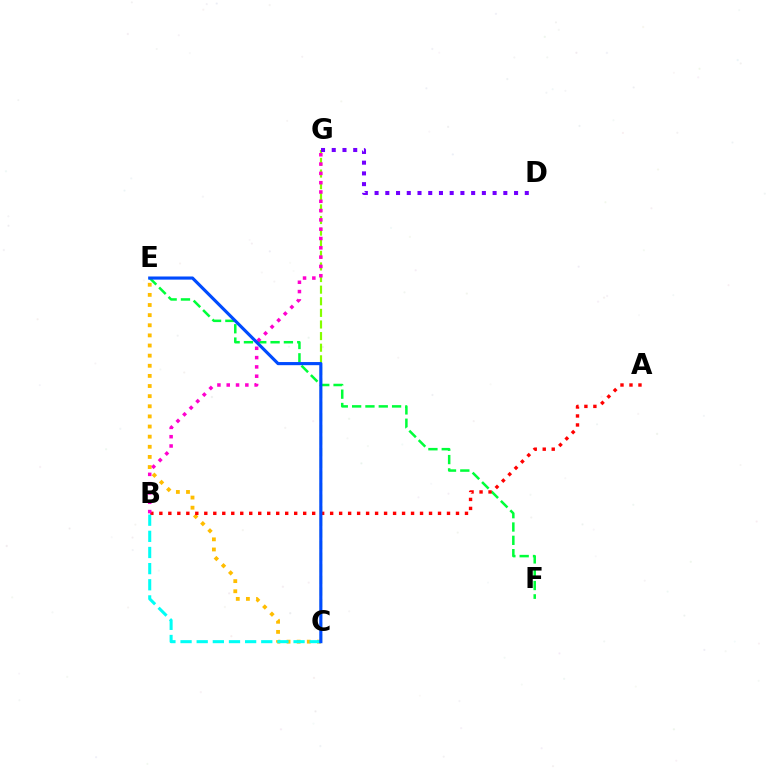{('C', 'G'): [{'color': '#84ff00', 'line_style': 'dashed', 'thickness': 1.58}], ('C', 'E'): [{'color': '#ffbd00', 'line_style': 'dotted', 'thickness': 2.75}, {'color': '#004bff', 'line_style': 'solid', 'thickness': 2.26}], ('E', 'F'): [{'color': '#00ff39', 'line_style': 'dashed', 'thickness': 1.81}], ('A', 'B'): [{'color': '#ff0000', 'line_style': 'dotted', 'thickness': 2.44}], ('B', 'G'): [{'color': '#ff00cf', 'line_style': 'dotted', 'thickness': 2.53}], ('D', 'G'): [{'color': '#7200ff', 'line_style': 'dotted', 'thickness': 2.92}], ('B', 'C'): [{'color': '#00fff6', 'line_style': 'dashed', 'thickness': 2.19}]}